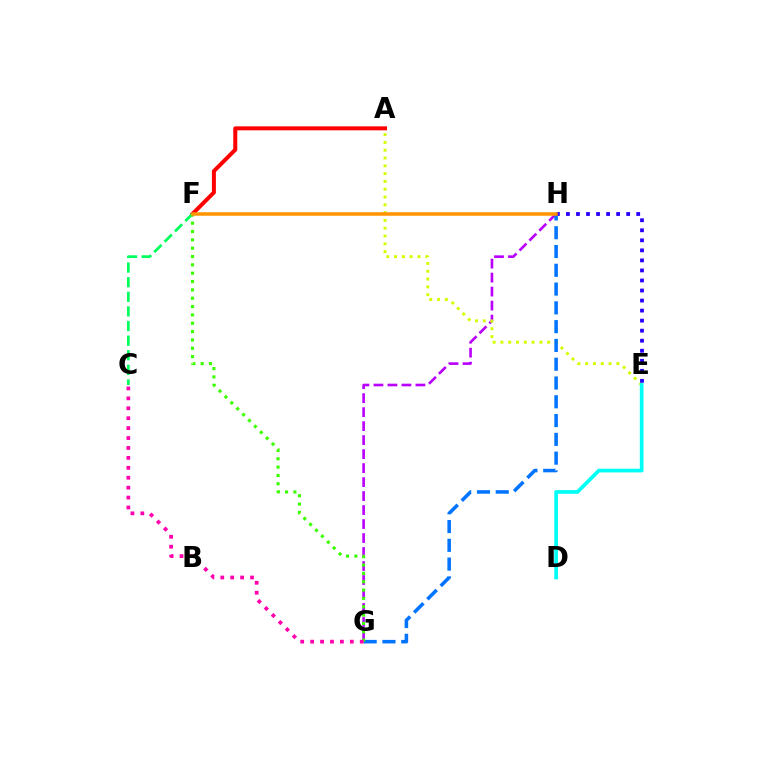{('G', 'H'): [{'color': '#b900ff', 'line_style': 'dashed', 'thickness': 1.9}, {'color': '#0074ff', 'line_style': 'dashed', 'thickness': 2.55}], ('A', 'E'): [{'color': '#d1ff00', 'line_style': 'dotted', 'thickness': 2.12}], ('A', 'F'): [{'color': '#ff0000', 'line_style': 'solid', 'thickness': 2.87}], ('C', 'F'): [{'color': '#00ff5c', 'line_style': 'dashed', 'thickness': 1.99}], ('F', 'G'): [{'color': '#3dff00', 'line_style': 'dotted', 'thickness': 2.27}], ('C', 'G'): [{'color': '#ff00ac', 'line_style': 'dotted', 'thickness': 2.7}], ('D', 'E'): [{'color': '#00fff6', 'line_style': 'solid', 'thickness': 2.67}], ('E', 'H'): [{'color': '#2500ff', 'line_style': 'dotted', 'thickness': 2.73}], ('F', 'H'): [{'color': '#ff9400', 'line_style': 'solid', 'thickness': 2.52}]}